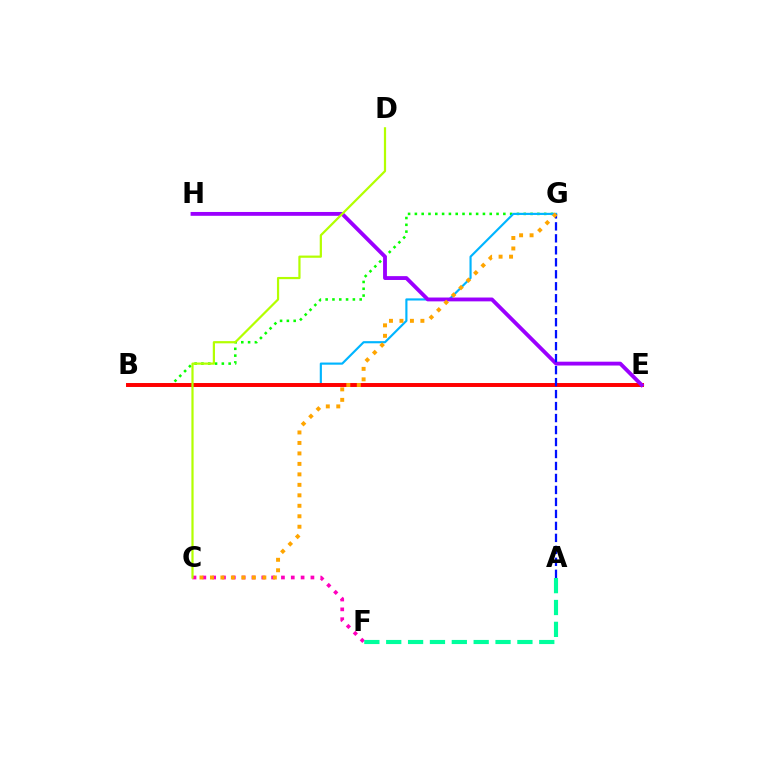{('B', 'G'): [{'color': '#08ff00', 'line_style': 'dotted', 'thickness': 1.85}, {'color': '#00b5ff', 'line_style': 'solid', 'thickness': 1.55}], ('C', 'F'): [{'color': '#ff00bd', 'line_style': 'dotted', 'thickness': 2.67}], ('A', 'F'): [{'color': '#00ff9d', 'line_style': 'dashed', 'thickness': 2.97}], ('B', 'E'): [{'color': '#ff0000', 'line_style': 'solid', 'thickness': 2.84}], ('E', 'H'): [{'color': '#9b00ff', 'line_style': 'solid', 'thickness': 2.77}], ('A', 'G'): [{'color': '#0010ff', 'line_style': 'dashed', 'thickness': 1.63}], ('C', 'G'): [{'color': '#ffa500', 'line_style': 'dotted', 'thickness': 2.85}], ('C', 'D'): [{'color': '#b3ff00', 'line_style': 'solid', 'thickness': 1.59}]}